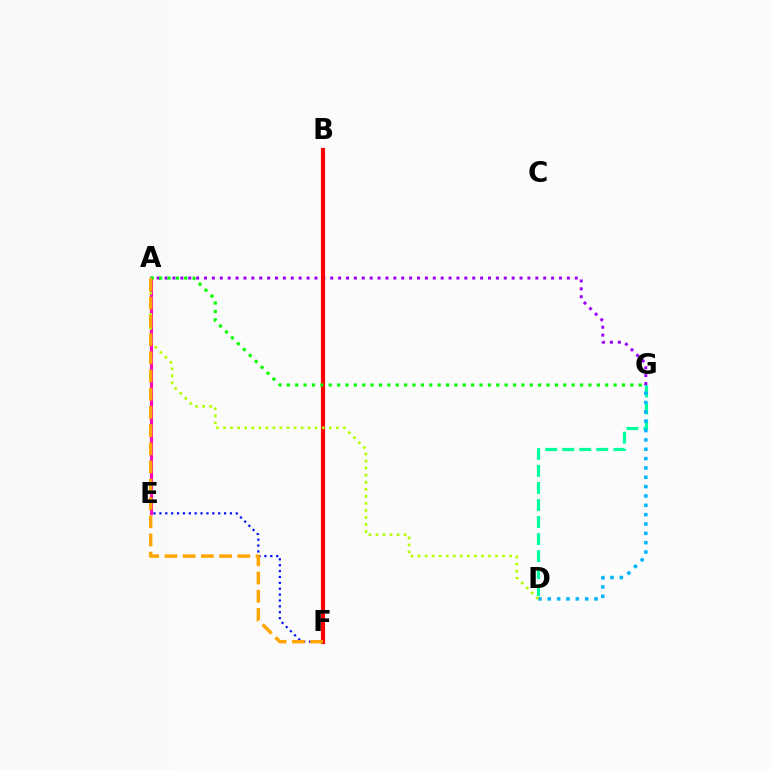{('A', 'G'): [{'color': '#9b00ff', 'line_style': 'dotted', 'thickness': 2.14}, {'color': '#08ff00', 'line_style': 'dotted', 'thickness': 2.28}], ('E', 'F'): [{'color': '#0010ff', 'line_style': 'dotted', 'thickness': 1.6}], ('A', 'E'): [{'color': '#ff00bd', 'line_style': 'solid', 'thickness': 2.21}], ('B', 'F'): [{'color': '#ff0000', 'line_style': 'solid', 'thickness': 2.98}], ('D', 'G'): [{'color': '#00ff9d', 'line_style': 'dashed', 'thickness': 2.32}, {'color': '#00b5ff', 'line_style': 'dotted', 'thickness': 2.54}], ('A', 'D'): [{'color': '#b3ff00', 'line_style': 'dotted', 'thickness': 1.92}], ('A', 'F'): [{'color': '#ffa500', 'line_style': 'dashed', 'thickness': 2.47}]}